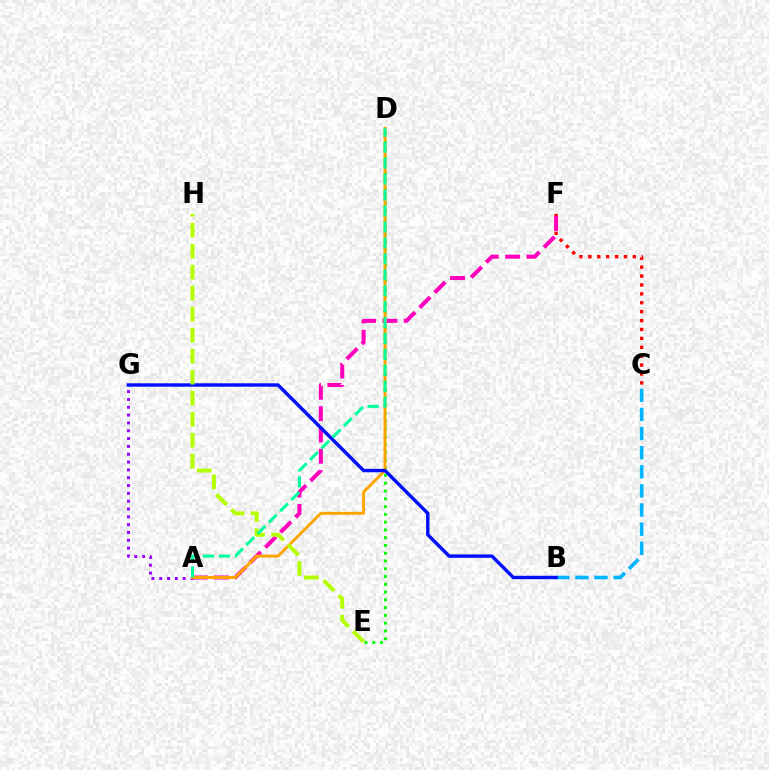{('B', 'C'): [{'color': '#00b5ff', 'line_style': 'dashed', 'thickness': 2.6}], ('A', 'G'): [{'color': '#9b00ff', 'line_style': 'dotted', 'thickness': 2.13}], ('D', 'E'): [{'color': '#08ff00', 'line_style': 'dotted', 'thickness': 2.11}], ('C', 'F'): [{'color': '#ff0000', 'line_style': 'dotted', 'thickness': 2.42}], ('A', 'F'): [{'color': '#ff00bd', 'line_style': 'dashed', 'thickness': 2.9}], ('A', 'D'): [{'color': '#ffa500', 'line_style': 'solid', 'thickness': 2.13}, {'color': '#00ff9d', 'line_style': 'dashed', 'thickness': 2.17}], ('B', 'G'): [{'color': '#0010ff', 'line_style': 'solid', 'thickness': 2.45}], ('E', 'H'): [{'color': '#b3ff00', 'line_style': 'dashed', 'thickness': 2.85}]}